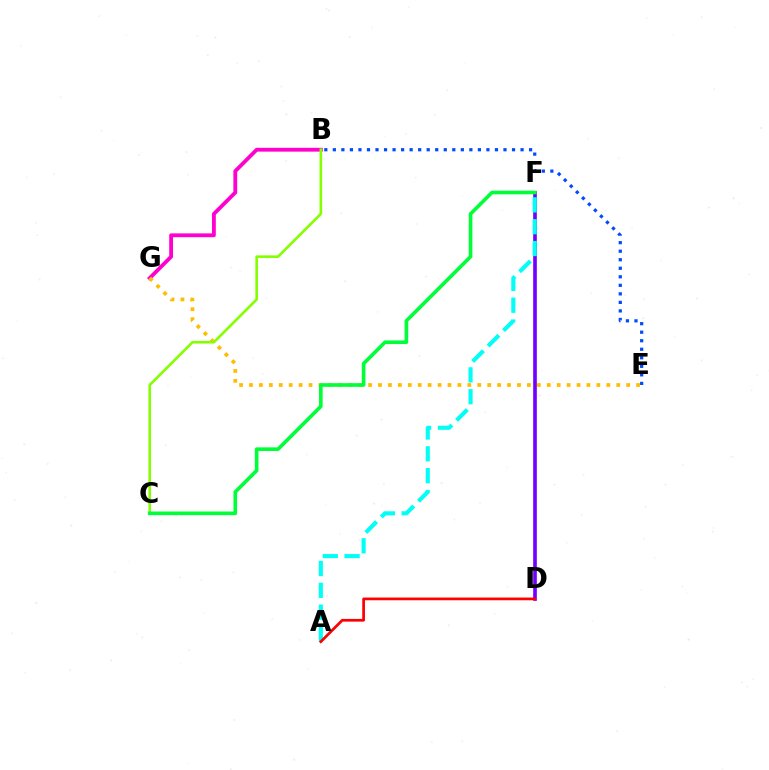{('B', 'G'): [{'color': '#ff00cf', 'line_style': 'solid', 'thickness': 2.75}], ('D', 'F'): [{'color': '#7200ff', 'line_style': 'solid', 'thickness': 2.63}], ('E', 'G'): [{'color': '#ffbd00', 'line_style': 'dotted', 'thickness': 2.7}], ('B', 'C'): [{'color': '#84ff00', 'line_style': 'solid', 'thickness': 1.88}], ('C', 'F'): [{'color': '#00ff39', 'line_style': 'solid', 'thickness': 2.62}], ('A', 'F'): [{'color': '#00fff6', 'line_style': 'dashed', 'thickness': 2.97}], ('A', 'D'): [{'color': '#ff0000', 'line_style': 'solid', 'thickness': 1.96}], ('B', 'E'): [{'color': '#004bff', 'line_style': 'dotted', 'thickness': 2.32}]}